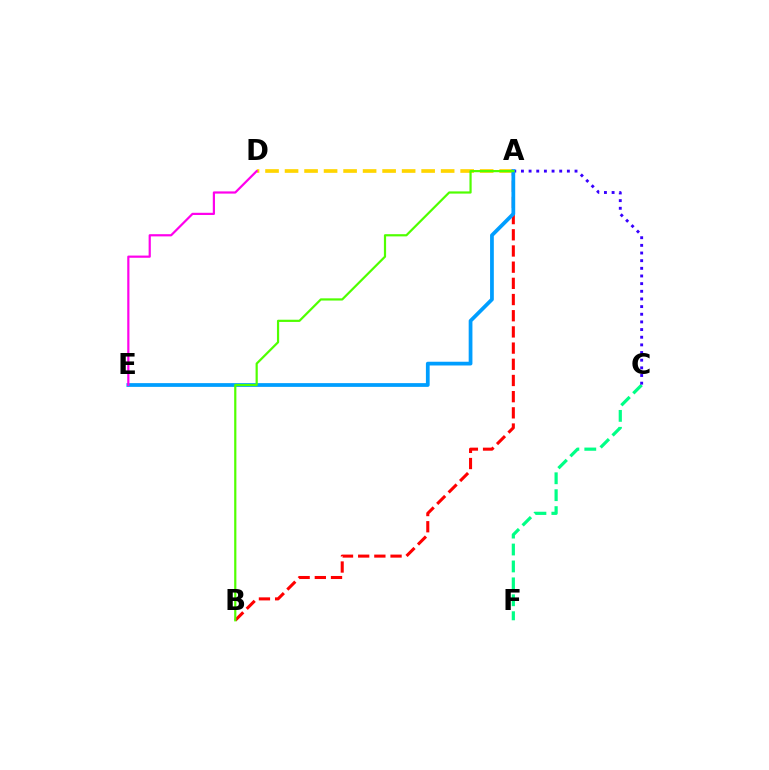{('A', 'B'): [{'color': '#ff0000', 'line_style': 'dashed', 'thickness': 2.2}, {'color': '#4fff00', 'line_style': 'solid', 'thickness': 1.59}], ('C', 'F'): [{'color': '#00ff86', 'line_style': 'dashed', 'thickness': 2.3}], ('A', 'D'): [{'color': '#ffd500', 'line_style': 'dashed', 'thickness': 2.65}], ('A', 'C'): [{'color': '#3700ff', 'line_style': 'dotted', 'thickness': 2.08}], ('A', 'E'): [{'color': '#009eff', 'line_style': 'solid', 'thickness': 2.7}], ('D', 'E'): [{'color': '#ff00ed', 'line_style': 'solid', 'thickness': 1.58}]}